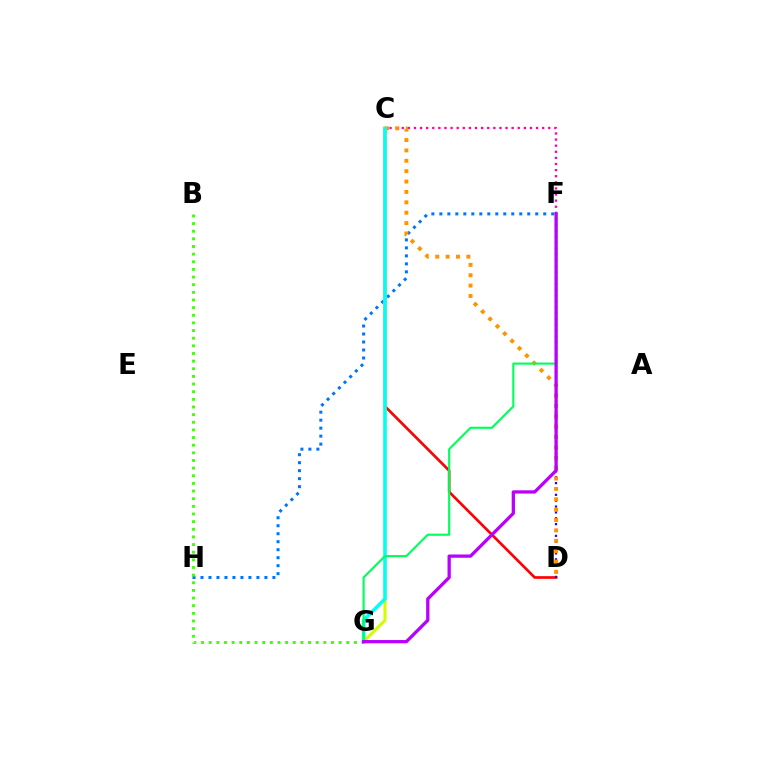{('C', 'D'): [{'color': '#ff0000', 'line_style': 'solid', 'thickness': 1.93}, {'color': '#ff9400', 'line_style': 'dotted', 'thickness': 2.82}], ('C', 'F'): [{'color': '#ff00ac', 'line_style': 'dotted', 'thickness': 1.66}], ('D', 'F'): [{'color': '#2500ff', 'line_style': 'dotted', 'thickness': 1.59}], ('F', 'H'): [{'color': '#0074ff', 'line_style': 'dotted', 'thickness': 2.17}], ('C', 'G'): [{'color': '#d1ff00', 'line_style': 'solid', 'thickness': 2.25}, {'color': '#00fff6', 'line_style': 'solid', 'thickness': 2.49}], ('B', 'G'): [{'color': '#3dff00', 'line_style': 'dotted', 'thickness': 2.08}], ('F', 'G'): [{'color': '#00ff5c', 'line_style': 'solid', 'thickness': 1.54}, {'color': '#b900ff', 'line_style': 'solid', 'thickness': 2.36}]}